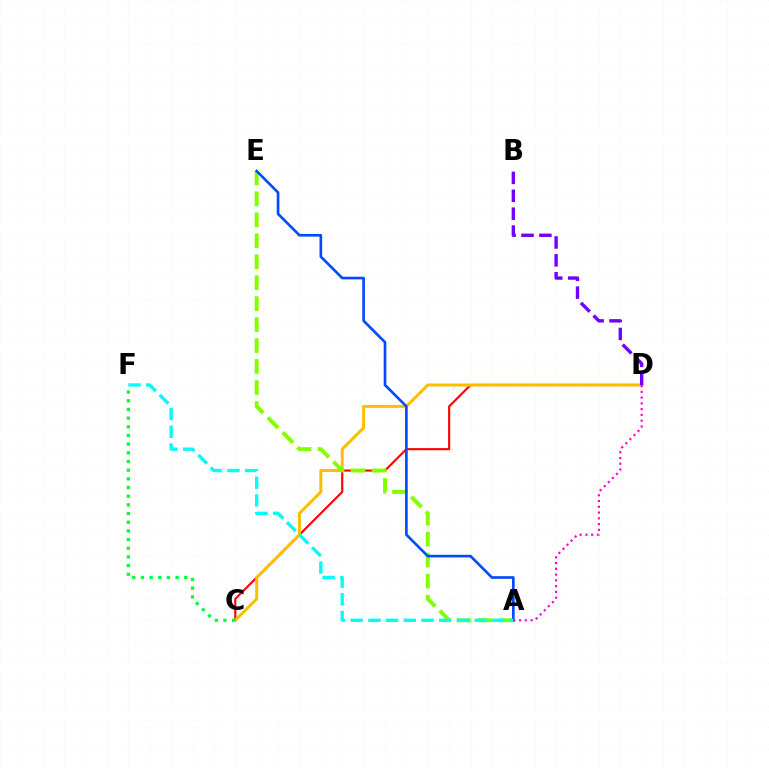{('C', 'D'): [{'color': '#ff0000', 'line_style': 'solid', 'thickness': 1.53}, {'color': '#ffbd00', 'line_style': 'solid', 'thickness': 2.14}], ('A', 'E'): [{'color': '#84ff00', 'line_style': 'dashed', 'thickness': 2.85}, {'color': '#004bff', 'line_style': 'solid', 'thickness': 1.91}], ('A', 'F'): [{'color': '#00fff6', 'line_style': 'dashed', 'thickness': 2.41}], ('C', 'F'): [{'color': '#00ff39', 'line_style': 'dotted', 'thickness': 2.36}], ('B', 'D'): [{'color': '#7200ff', 'line_style': 'dashed', 'thickness': 2.43}], ('A', 'D'): [{'color': '#ff00cf', 'line_style': 'dotted', 'thickness': 1.57}]}